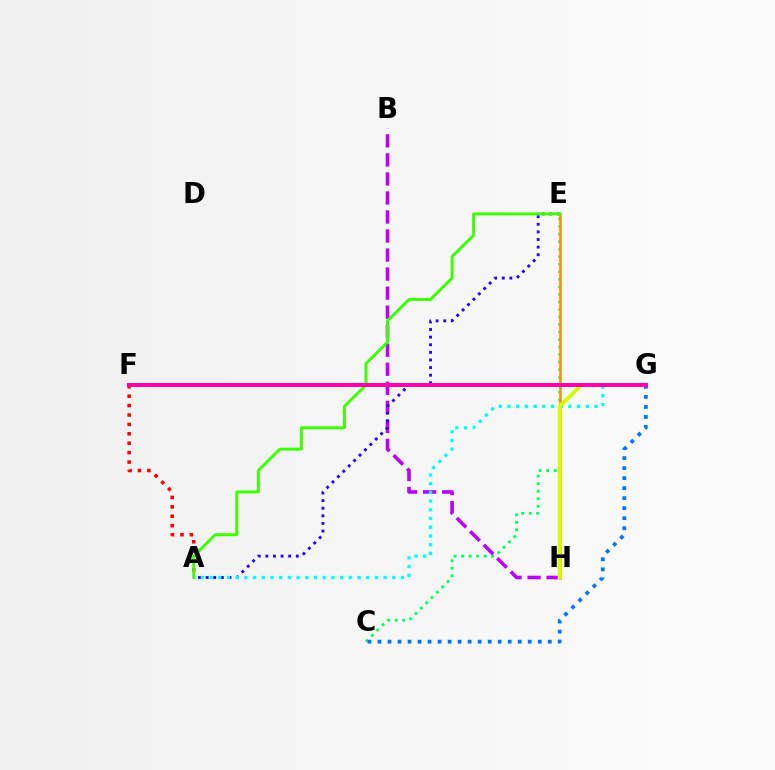{('A', 'F'): [{'color': '#ff0000', 'line_style': 'dotted', 'thickness': 2.56}], ('C', 'E'): [{'color': '#00ff5c', 'line_style': 'dotted', 'thickness': 2.05}], ('B', 'H'): [{'color': '#b900ff', 'line_style': 'dashed', 'thickness': 2.59}], ('A', 'E'): [{'color': '#2500ff', 'line_style': 'dotted', 'thickness': 2.07}, {'color': '#3dff00', 'line_style': 'solid', 'thickness': 2.13}], ('E', 'H'): [{'color': '#ff9400', 'line_style': 'solid', 'thickness': 1.89}], ('A', 'G'): [{'color': '#00fff6', 'line_style': 'dotted', 'thickness': 2.36}], ('C', 'G'): [{'color': '#0074ff', 'line_style': 'dotted', 'thickness': 2.72}], ('G', 'H'): [{'color': '#d1ff00', 'line_style': 'solid', 'thickness': 2.81}], ('F', 'G'): [{'color': '#ff00ac', 'line_style': 'solid', 'thickness': 2.87}]}